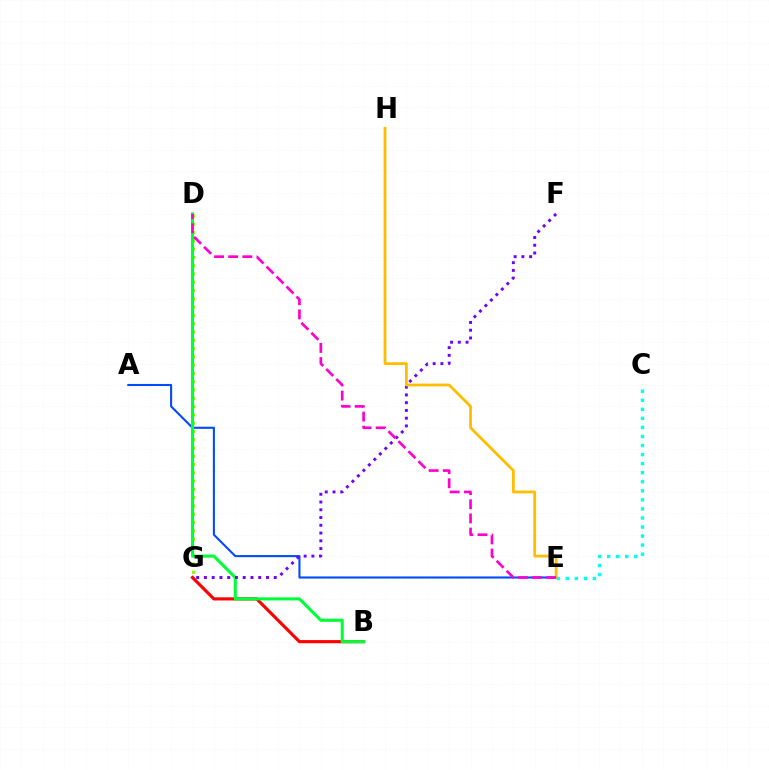{('C', 'E'): [{'color': '#00fff6', 'line_style': 'dotted', 'thickness': 2.46}], ('A', 'E'): [{'color': '#004bff', 'line_style': 'solid', 'thickness': 1.51}], ('D', 'G'): [{'color': '#84ff00', 'line_style': 'dotted', 'thickness': 2.25}], ('B', 'G'): [{'color': '#ff0000', 'line_style': 'solid', 'thickness': 2.27}], ('B', 'D'): [{'color': '#00ff39', 'line_style': 'solid', 'thickness': 2.22}], ('F', 'G'): [{'color': '#7200ff', 'line_style': 'dotted', 'thickness': 2.11}], ('E', 'H'): [{'color': '#ffbd00', 'line_style': 'solid', 'thickness': 2.0}], ('D', 'E'): [{'color': '#ff00cf', 'line_style': 'dashed', 'thickness': 1.92}]}